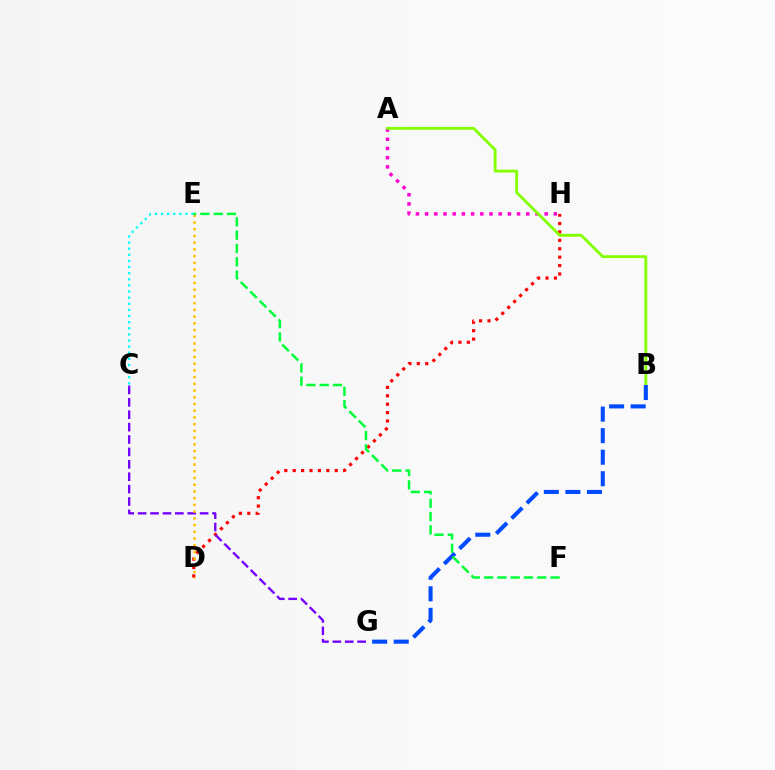{('D', 'H'): [{'color': '#ff0000', 'line_style': 'dotted', 'thickness': 2.28}], ('A', 'H'): [{'color': '#ff00cf', 'line_style': 'dotted', 'thickness': 2.5}], ('A', 'B'): [{'color': '#84ff00', 'line_style': 'solid', 'thickness': 2.05}], ('B', 'G'): [{'color': '#004bff', 'line_style': 'dashed', 'thickness': 2.93}], ('C', 'G'): [{'color': '#7200ff', 'line_style': 'dashed', 'thickness': 1.68}], ('D', 'E'): [{'color': '#ffbd00', 'line_style': 'dotted', 'thickness': 1.83}], ('C', 'E'): [{'color': '#00fff6', 'line_style': 'dotted', 'thickness': 1.66}], ('E', 'F'): [{'color': '#00ff39', 'line_style': 'dashed', 'thickness': 1.81}]}